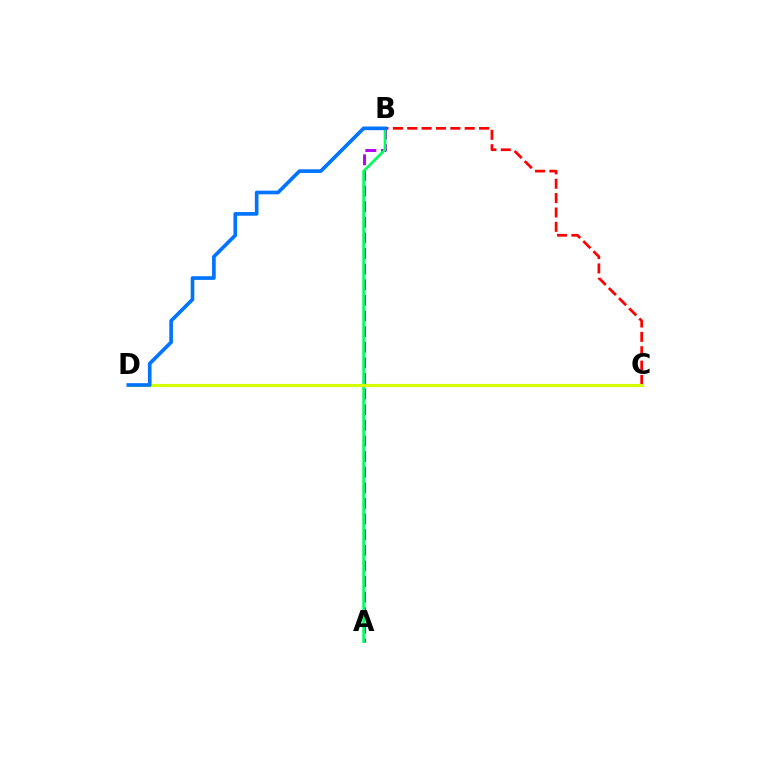{('A', 'B'): [{'color': '#b900ff', 'line_style': 'dashed', 'thickness': 2.12}, {'color': '#00ff5c', 'line_style': 'solid', 'thickness': 1.92}], ('B', 'C'): [{'color': '#ff0000', 'line_style': 'dashed', 'thickness': 1.95}], ('C', 'D'): [{'color': '#d1ff00', 'line_style': 'solid', 'thickness': 2.25}], ('B', 'D'): [{'color': '#0074ff', 'line_style': 'solid', 'thickness': 2.63}]}